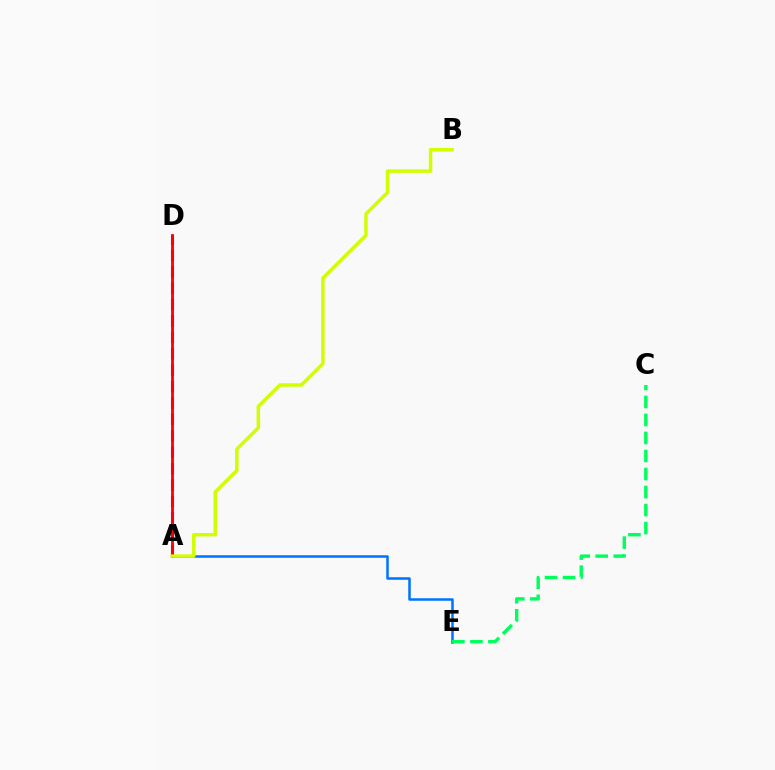{('A', 'E'): [{'color': '#0074ff', 'line_style': 'solid', 'thickness': 1.82}], ('A', 'D'): [{'color': '#b900ff', 'line_style': 'dashed', 'thickness': 2.23}, {'color': '#ff0000', 'line_style': 'solid', 'thickness': 2.01}], ('C', 'E'): [{'color': '#00ff5c', 'line_style': 'dashed', 'thickness': 2.45}], ('A', 'B'): [{'color': '#d1ff00', 'line_style': 'solid', 'thickness': 2.51}]}